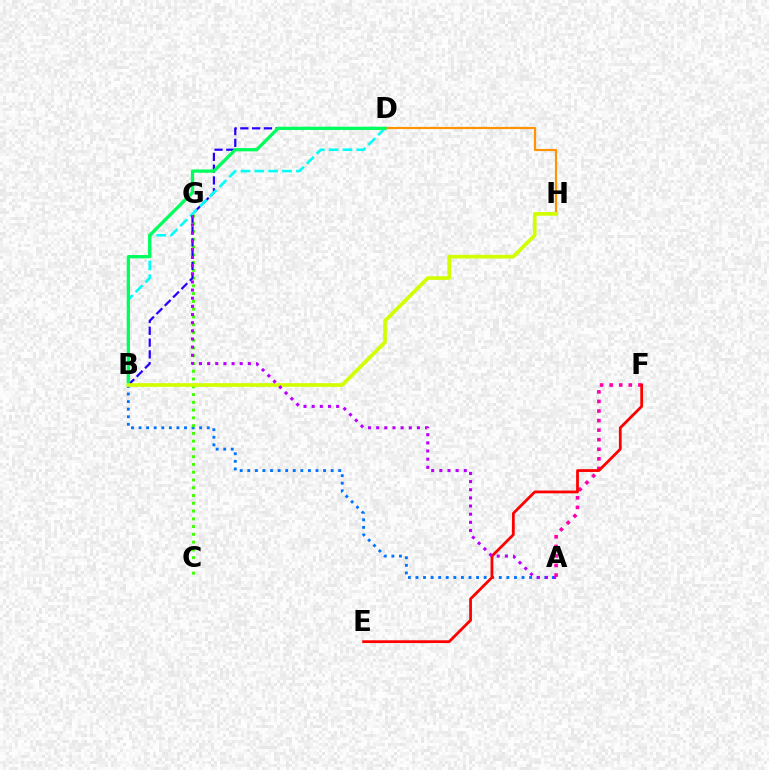{('A', 'B'): [{'color': '#0074ff', 'line_style': 'dotted', 'thickness': 2.06}], ('C', 'G'): [{'color': '#3dff00', 'line_style': 'dotted', 'thickness': 2.11}], ('B', 'D'): [{'color': '#2500ff', 'line_style': 'dashed', 'thickness': 1.6}, {'color': '#00fff6', 'line_style': 'dashed', 'thickness': 1.88}, {'color': '#00ff5c', 'line_style': 'solid', 'thickness': 2.35}], ('D', 'H'): [{'color': '#ff9400', 'line_style': 'solid', 'thickness': 1.58}], ('B', 'H'): [{'color': '#d1ff00', 'line_style': 'solid', 'thickness': 2.65}], ('A', 'F'): [{'color': '#ff00ac', 'line_style': 'dotted', 'thickness': 2.6}], ('E', 'F'): [{'color': '#ff0000', 'line_style': 'solid', 'thickness': 2.0}], ('A', 'G'): [{'color': '#b900ff', 'line_style': 'dotted', 'thickness': 2.21}]}